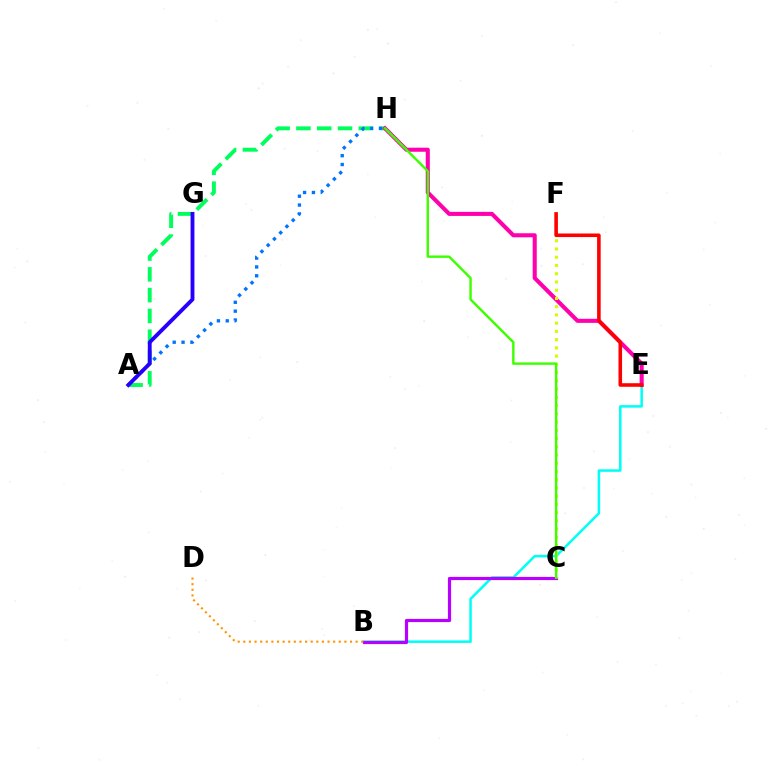{('B', 'E'): [{'color': '#00fff6', 'line_style': 'solid', 'thickness': 1.82}], ('A', 'H'): [{'color': '#00ff5c', 'line_style': 'dashed', 'thickness': 2.83}, {'color': '#0074ff', 'line_style': 'dotted', 'thickness': 2.4}], ('B', 'C'): [{'color': '#b900ff', 'line_style': 'solid', 'thickness': 2.3}], ('B', 'D'): [{'color': '#ff9400', 'line_style': 'dotted', 'thickness': 1.53}], ('E', 'H'): [{'color': '#ff00ac', 'line_style': 'solid', 'thickness': 2.93}], ('C', 'F'): [{'color': '#d1ff00', 'line_style': 'dotted', 'thickness': 2.24}], ('E', 'F'): [{'color': '#ff0000', 'line_style': 'solid', 'thickness': 2.57}], ('C', 'H'): [{'color': '#3dff00', 'line_style': 'solid', 'thickness': 1.74}], ('A', 'G'): [{'color': '#2500ff', 'line_style': 'solid', 'thickness': 2.78}]}